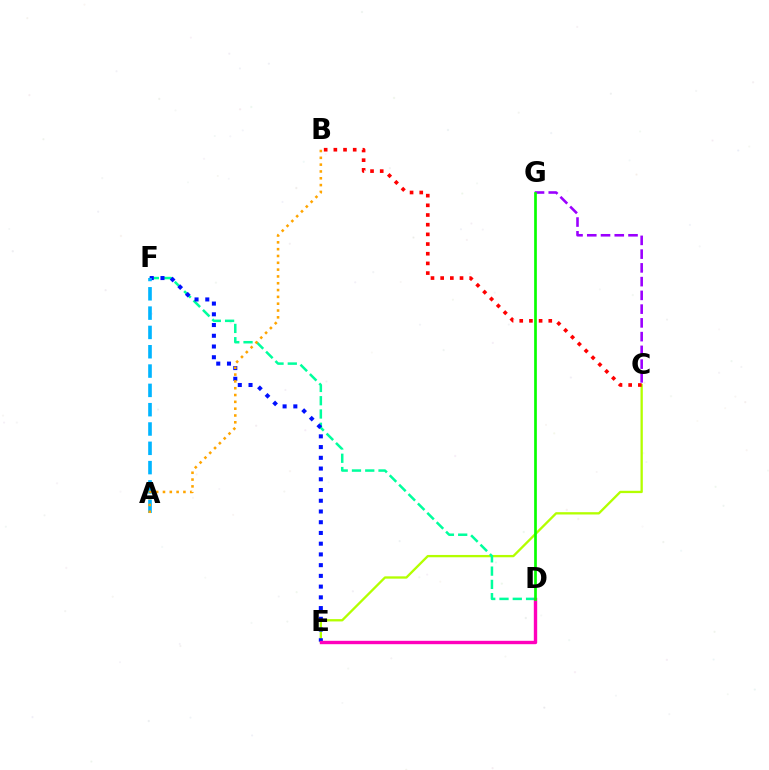{('C', 'E'): [{'color': '#b3ff00', 'line_style': 'solid', 'thickness': 1.67}], ('D', 'F'): [{'color': '#00ff9d', 'line_style': 'dashed', 'thickness': 1.8}], ('E', 'F'): [{'color': '#0010ff', 'line_style': 'dotted', 'thickness': 2.92}], ('D', 'E'): [{'color': '#ff00bd', 'line_style': 'solid', 'thickness': 2.44}], ('C', 'G'): [{'color': '#9b00ff', 'line_style': 'dashed', 'thickness': 1.87}], ('B', 'C'): [{'color': '#ff0000', 'line_style': 'dotted', 'thickness': 2.63}], ('A', 'F'): [{'color': '#00b5ff', 'line_style': 'dashed', 'thickness': 2.62}], ('A', 'B'): [{'color': '#ffa500', 'line_style': 'dotted', 'thickness': 1.85}], ('D', 'G'): [{'color': '#08ff00', 'line_style': 'solid', 'thickness': 1.94}]}